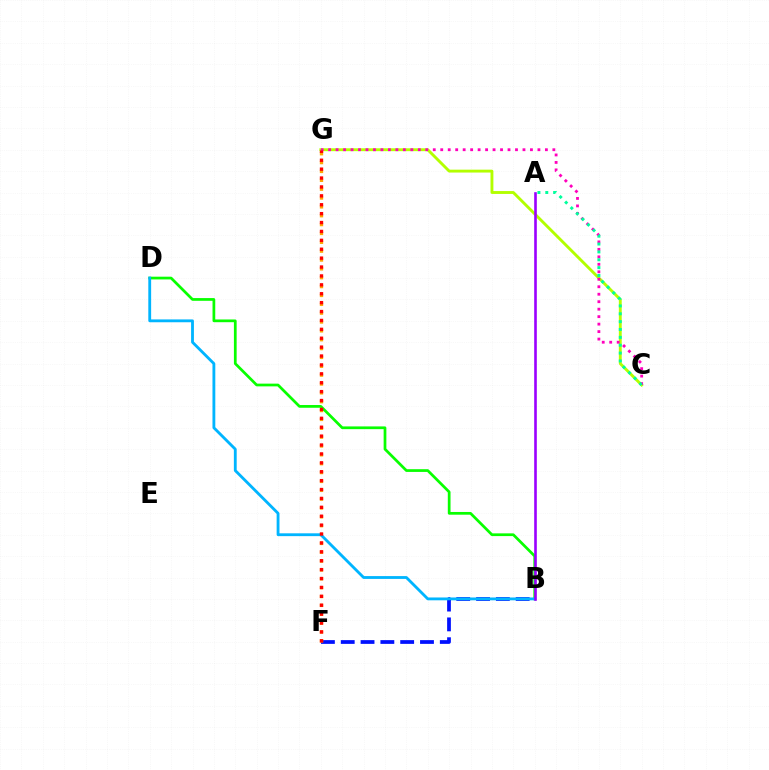{('B', 'F'): [{'color': '#0010ff', 'line_style': 'dashed', 'thickness': 2.69}], ('C', 'G'): [{'color': '#b3ff00', 'line_style': 'solid', 'thickness': 2.08}, {'color': '#ff00bd', 'line_style': 'dotted', 'thickness': 2.03}], ('F', 'G'): [{'color': '#ffa500', 'line_style': 'dotted', 'thickness': 2.41}, {'color': '#ff0000', 'line_style': 'dotted', 'thickness': 2.42}], ('B', 'D'): [{'color': '#08ff00', 'line_style': 'solid', 'thickness': 1.97}, {'color': '#00b5ff', 'line_style': 'solid', 'thickness': 2.04}], ('A', 'B'): [{'color': '#9b00ff', 'line_style': 'solid', 'thickness': 1.89}], ('A', 'C'): [{'color': '#00ff9d', 'line_style': 'dotted', 'thickness': 2.14}]}